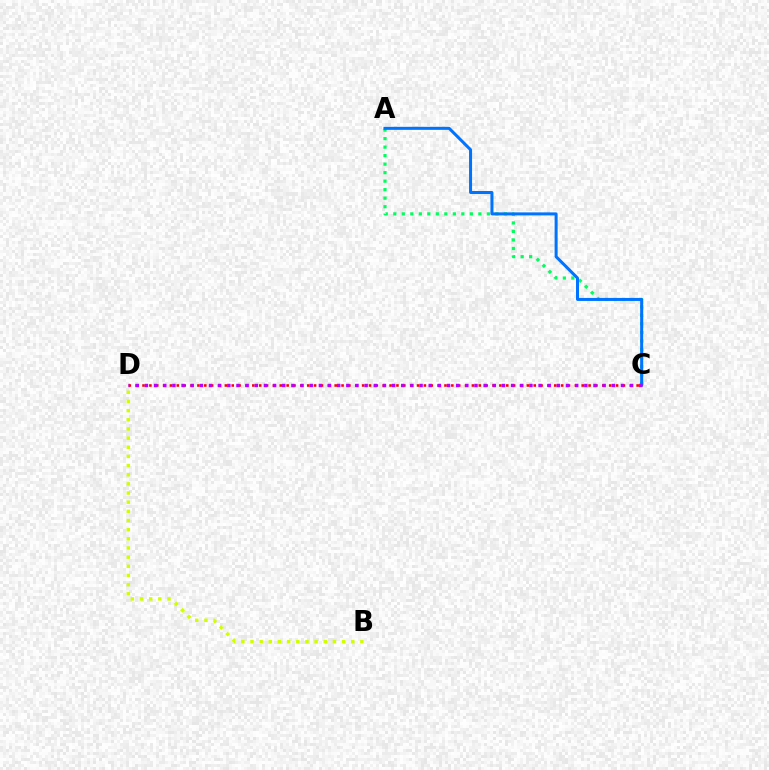{('A', 'C'): [{'color': '#00ff5c', 'line_style': 'dotted', 'thickness': 2.31}, {'color': '#0074ff', 'line_style': 'solid', 'thickness': 2.17}], ('C', 'D'): [{'color': '#ff0000', 'line_style': 'dotted', 'thickness': 1.86}, {'color': '#b900ff', 'line_style': 'dotted', 'thickness': 2.49}], ('B', 'D'): [{'color': '#d1ff00', 'line_style': 'dotted', 'thickness': 2.49}]}